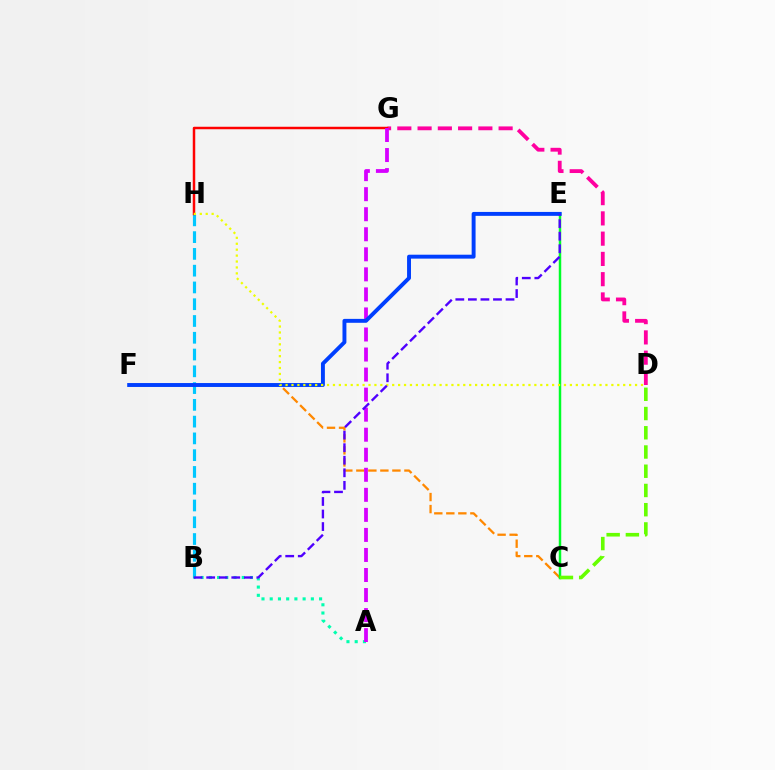{('D', 'G'): [{'color': '#ff00a0', 'line_style': 'dashed', 'thickness': 2.75}], ('C', 'F'): [{'color': '#ff8800', 'line_style': 'dashed', 'thickness': 1.63}], ('B', 'H'): [{'color': '#00c7ff', 'line_style': 'dashed', 'thickness': 2.28}], ('A', 'B'): [{'color': '#00ffaf', 'line_style': 'dotted', 'thickness': 2.24}], ('G', 'H'): [{'color': '#ff0000', 'line_style': 'solid', 'thickness': 1.78}], ('C', 'E'): [{'color': '#00ff27', 'line_style': 'solid', 'thickness': 1.78}], ('A', 'G'): [{'color': '#d600ff', 'line_style': 'dashed', 'thickness': 2.72}], ('C', 'D'): [{'color': '#66ff00', 'line_style': 'dashed', 'thickness': 2.61}], ('E', 'F'): [{'color': '#003fff', 'line_style': 'solid', 'thickness': 2.82}], ('D', 'H'): [{'color': '#eeff00', 'line_style': 'dotted', 'thickness': 1.61}], ('B', 'E'): [{'color': '#4f00ff', 'line_style': 'dashed', 'thickness': 1.7}]}